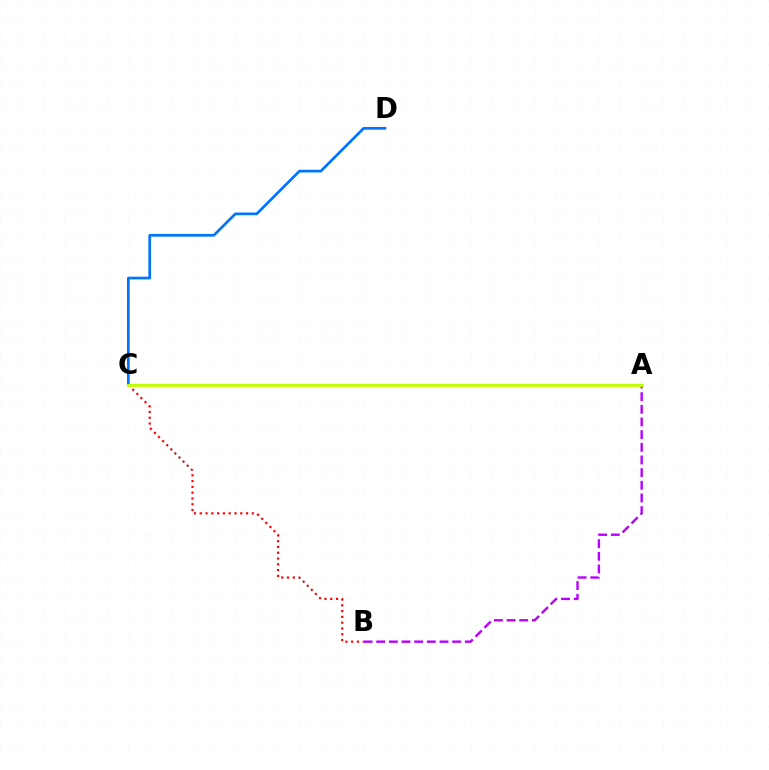{('A', 'B'): [{'color': '#b900ff', 'line_style': 'dashed', 'thickness': 1.72}], ('C', 'D'): [{'color': '#0074ff', 'line_style': 'solid', 'thickness': 1.95}], ('A', 'C'): [{'color': '#00ff5c', 'line_style': 'solid', 'thickness': 1.63}, {'color': '#d1ff00', 'line_style': 'solid', 'thickness': 2.02}], ('B', 'C'): [{'color': '#ff0000', 'line_style': 'dotted', 'thickness': 1.57}]}